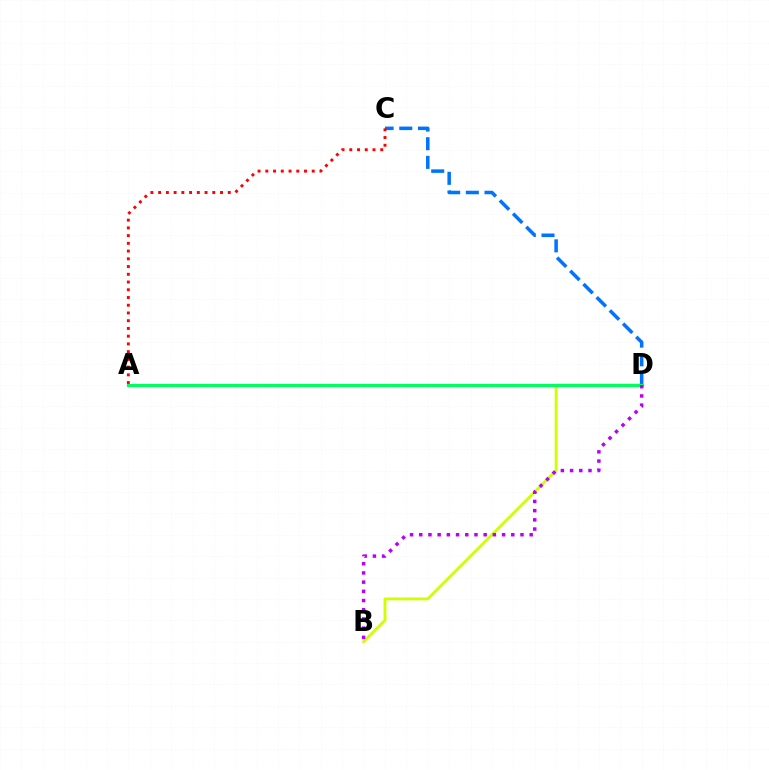{('B', 'D'): [{'color': '#d1ff00', 'line_style': 'solid', 'thickness': 2.06}, {'color': '#b900ff', 'line_style': 'dotted', 'thickness': 2.5}], ('C', 'D'): [{'color': '#0074ff', 'line_style': 'dashed', 'thickness': 2.54}], ('A', 'C'): [{'color': '#ff0000', 'line_style': 'dotted', 'thickness': 2.1}], ('A', 'D'): [{'color': '#00ff5c', 'line_style': 'solid', 'thickness': 2.28}]}